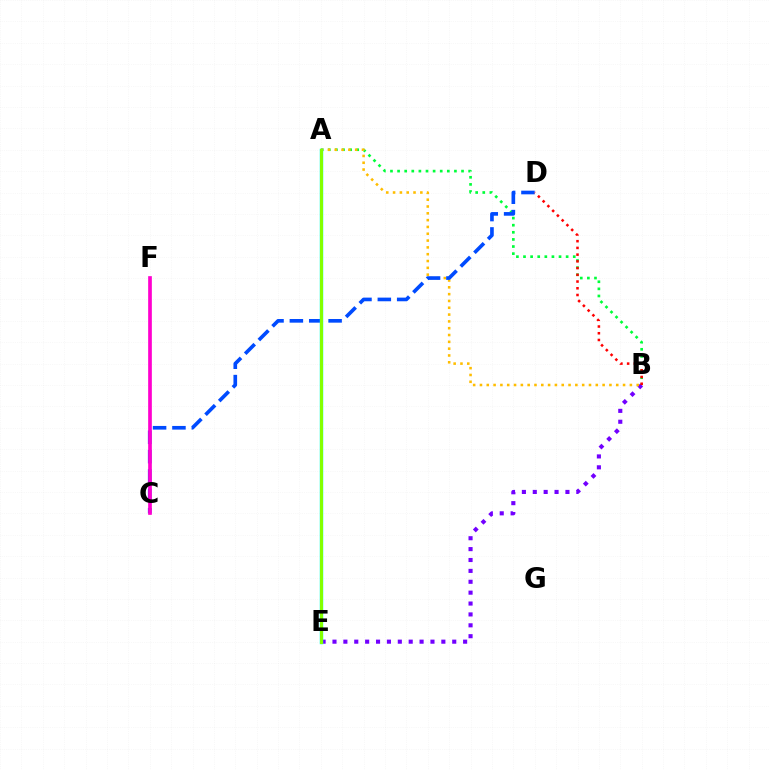{('A', 'B'): [{'color': '#00ff39', 'line_style': 'dotted', 'thickness': 1.93}, {'color': '#ffbd00', 'line_style': 'dotted', 'thickness': 1.85}], ('B', 'E'): [{'color': '#7200ff', 'line_style': 'dotted', 'thickness': 2.96}], ('C', 'D'): [{'color': '#004bff', 'line_style': 'dashed', 'thickness': 2.63}], ('B', 'D'): [{'color': '#ff0000', 'line_style': 'dotted', 'thickness': 1.83}], ('A', 'E'): [{'color': '#00fff6', 'line_style': 'solid', 'thickness': 2.48}, {'color': '#84ff00', 'line_style': 'solid', 'thickness': 2.2}], ('C', 'F'): [{'color': '#ff00cf', 'line_style': 'solid', 'thickness': 2.65}]}